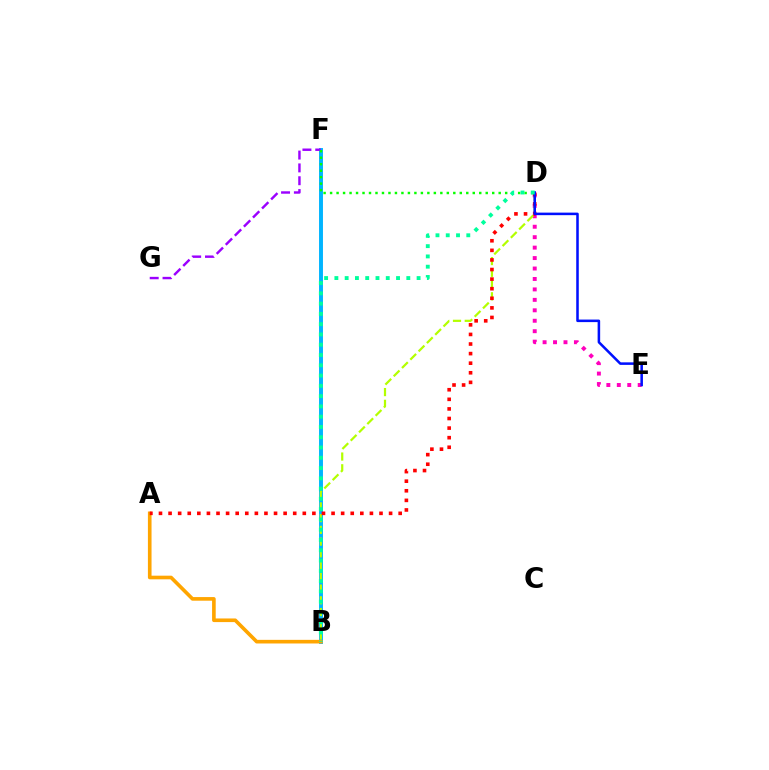{('B', 'F'): [{'color': '#00b5ff', 'line_style': 'solid', 'thickness': 2.82}], ('D', 'E'): [{'color': '#ff00bd', 'line_style': 'dotted', 'thickness': 2.84}, {'color': '#0010ff', 'line_style': 'solid', 'thickness': 1.83}], ('B', 'D'): [{'color': '#b3ff00', 'line_style': 'dashed', 'thickness': 1.59}, {'color': '#00ff9d', 'line_style': 'dotted', 'thickness': 2.79}], ('A', 'B'): [{'color': '#ffa500', 'line_style': 'solid', 'thickness': 2.61}], ('F', 'G'): [{'color': '#9b00ff', 'line_style': 'dashed', 'thickness': 1.74}], ('A', 'D'): [{'color': '#ff0000', 'line_style': 'dotted', 'thickness': 2.6}], ('D', 'F'): [{'color': '#08ff00', 'line_style': 'dotted', 'thickness': 1.76}]}